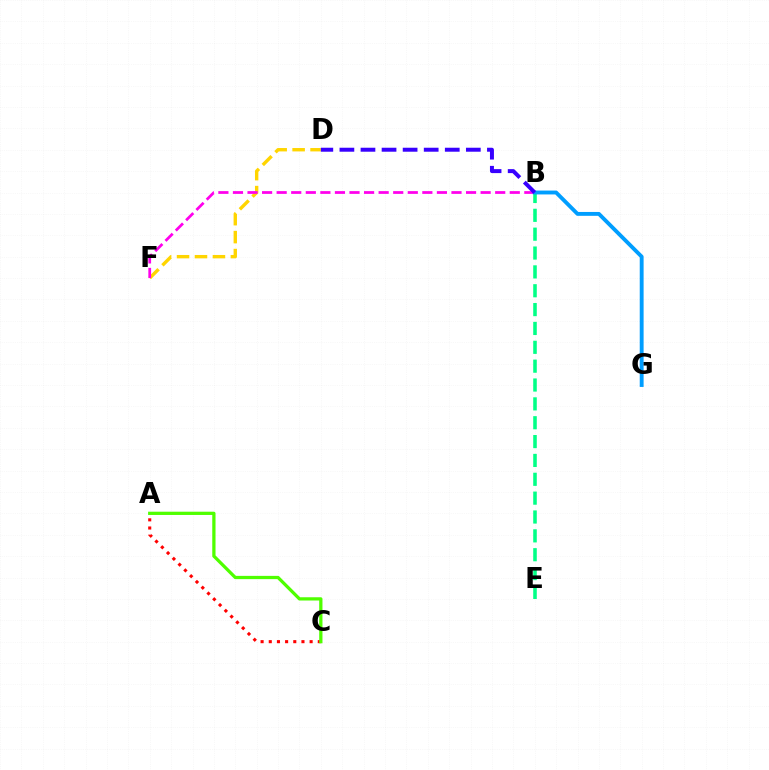{('D', 'F'): [{'color': '#ffd500', 'line_style': 'dashed', 'thickness': 2.44}], ('A', 'C'): [{'color': '#ff0000', 'line_style': 'dotted', 'thickness': 2.22}, {'color': '#4fff00', 'line_style': 'solid', 'thickness': 2.35}], ('B', 'E'): [{'color': '#00ff86', 'line_style': 'dashed', 'thickness': 2.56}], ('B', 'F'): [{'color': '#ff00ed', 'line_style': 'dashed', 'thickness': 1.98}], ('B', 'G'): [{'color': '#009eff', 'line_style': 'solid', 'thickness': 2.79}], ('B', 'D'): [{'color': '#3700ff', 'line_style': 'dashed', 'thickness': 2.86}]}